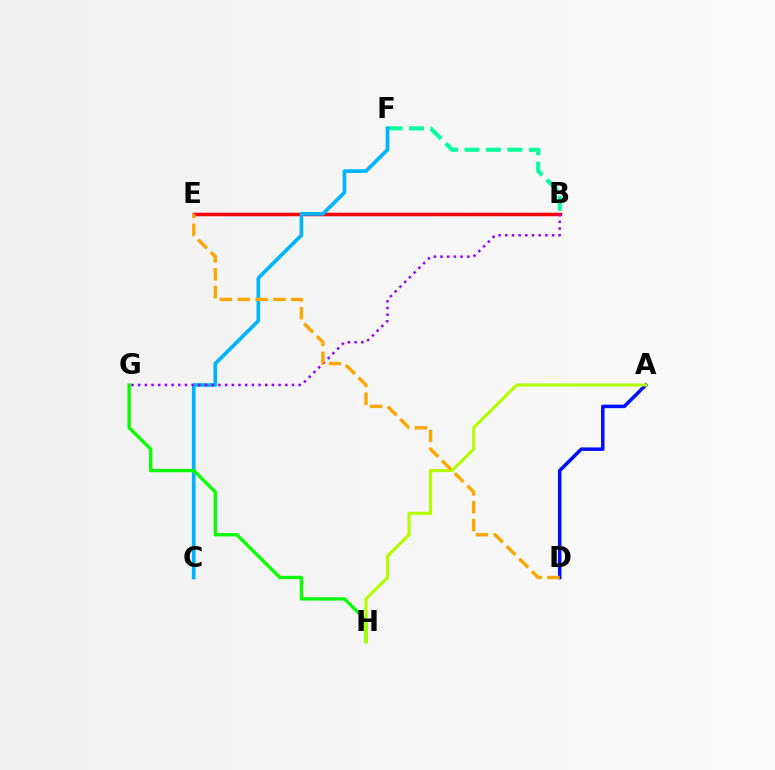{('B', 'F'): [{'color': '#00ff9d', 'line_style': 'dashed', 'thickness': 2.92}], ('B', 'E'): [{'color': '#ff00bd', 'line_style': 'dotted', 'thickness': 1.58}, {'color': '#ff0000', 'line_style': 'solid', 'thickness': 2.51}], ('A', 'D'): [{'color': '#0010ff', 'line_style': 'solid', 'thickness': 2.52}], ('C', 'F'): [{'color': '#00b5ff', 'line_style': 'solid', 'thickness': 2.64}], ('G', 'H'): [{'color': '#08ff00', 'line_style': 'solid', 'thickness': 2.39}], ('A', 'H'): [{'color': '#b3ff00', 'line_style': 'solid', 'thickness': 2.23}], ('B', 'G'): [{'color': '#9b00ff', 'line_style': 'dotted', 'thickness': 1.82}], ('D', 'E'): [{'color': '#ffa500', 'line_style': 'dashed', 'thickness': 2.43}]}